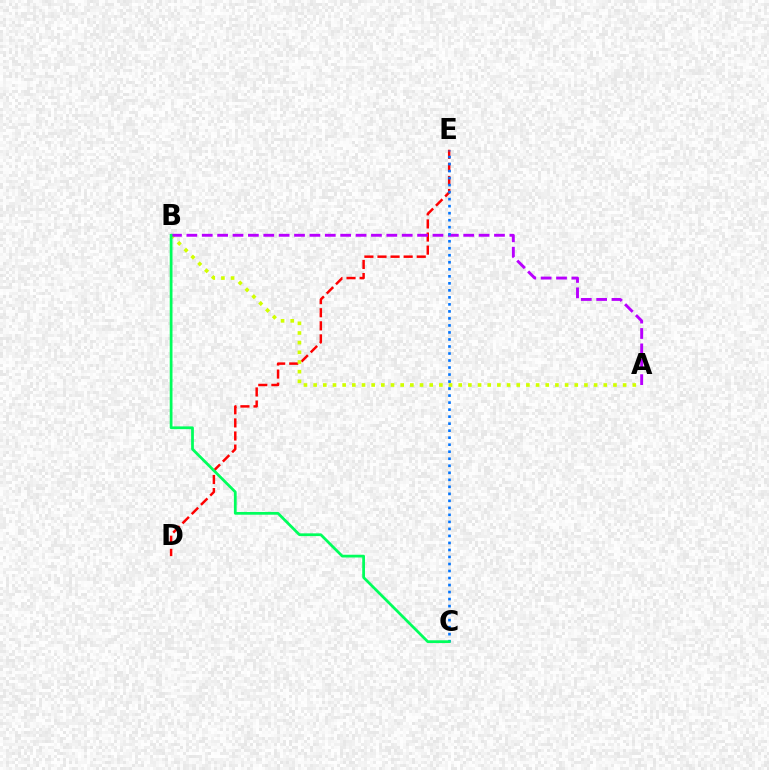{('D', 'E'): [{'color': '#ff0000', 'line_style': 'dashed', 'thickness': 1.78}], ('A', 'B'): [{'color': '#d1ff00', 'line_style': 'dotted', 'thickness': 2.63}, {'color': '#b900ff', 'line_style': 'dashed', 'thickness': 2.09}], ('C', 'E'): [{'color': '#0074ff', 'line_style': 'dotted', 'thickness': 1.91}], ('B', 'C'): [{'color': '#00ff5c', 'line_style': 'solid', 'thickness': 1.98}]}